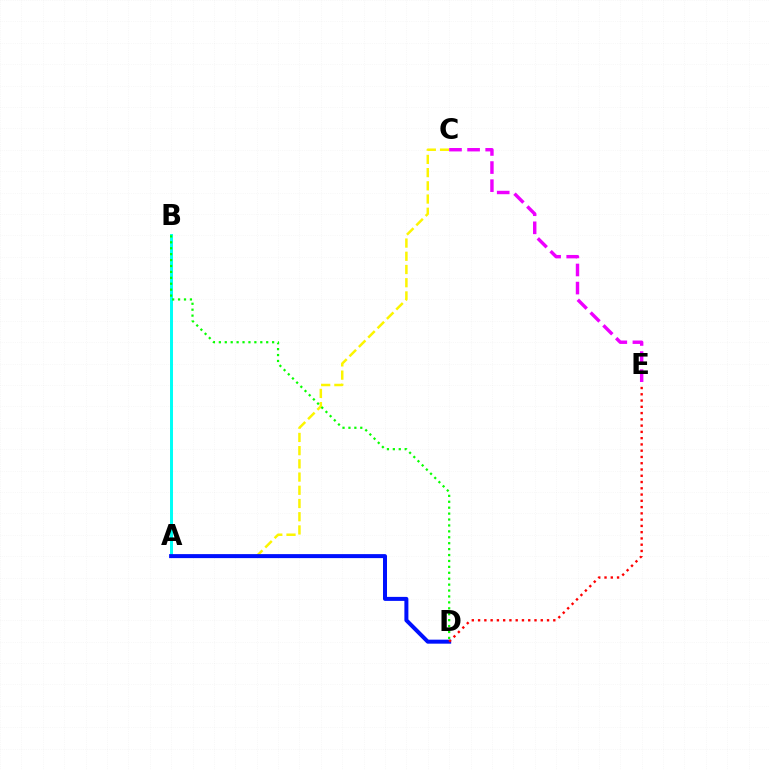{('A', 'C'): [{'color': '#fcf500', 'line_style': 'dashed', 'thickness': 1.8}], ('A', 'B'): [{'color': '#00fff6', 'line_style': 'solid', 'thickness': 2.14}], ('C', 'E'): [{'color': '#ee00ff', 'line_style': 'dashed', 'thickness': 2.46}], ('A', 'D'): [{'color': '#0010ff', 'line_style': 'solid', 'thickness': 2.88}], ('D', 'E'): [{'color': '#ff0000', 'line_style': 'dotted', 'thickness': 1.7}], ('B', 'D'): [{'color': '#08ff00', 'line_style': 'dotted', 'thickness': 1.61}]}